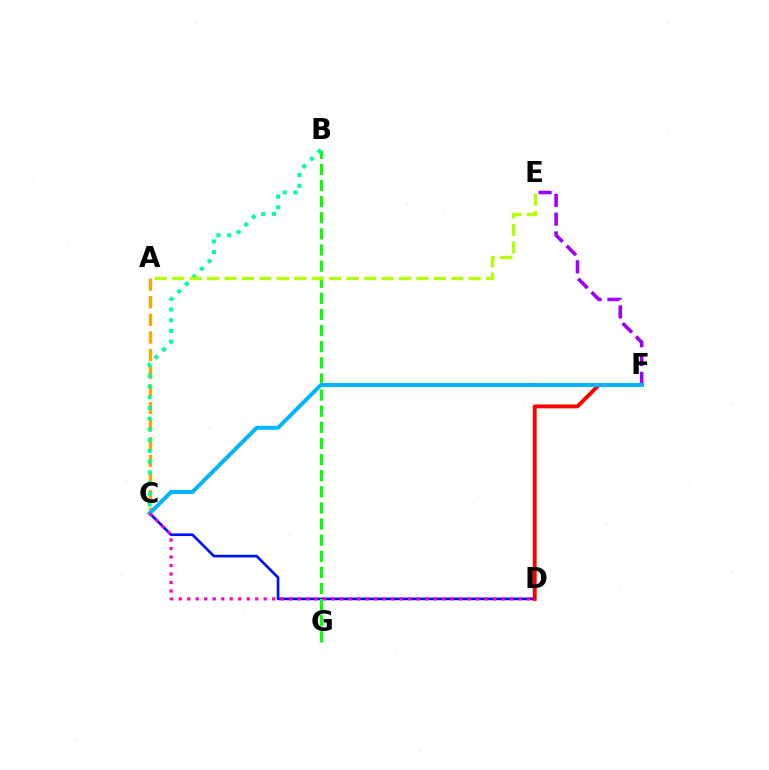{('E', 'F'): [{'color': '#9b00ff', 'line_style': 'dashed', 'thickness': 2.56}], ('C', 'D'): [{'color': '#0010ff', 'line_style': 'solid', 'thickness': 1.91}, {'color': '#ff00bd', 'line_style': 'dotted', 'thickness': 2.31}], ('A', 'C'): [{'color': '#ffa500', 'line_style': 'dashed', 'thickness': 2.39}], ('D', 'F'): [{'color': '#ff0000', 'line_style': 'solid', 'thickness': 2.8}], ('B', 'G'): [{'color': '#08ff00', 'line_style': 'dashed', 'thickness': 2.19}], ('B', 'C'): [{'color': '#00ff9d', 'line_style': 'dotted', 'thickness': 2.91}], ('C', 'F'): [{'color': '#00b5ff', 'line_style': 'solid', 'thickness': 2.87}], ('A', 'E'): [{'color': '#b3ff00', 'line_style': 'dashed', 'thickness': 2.37}]}